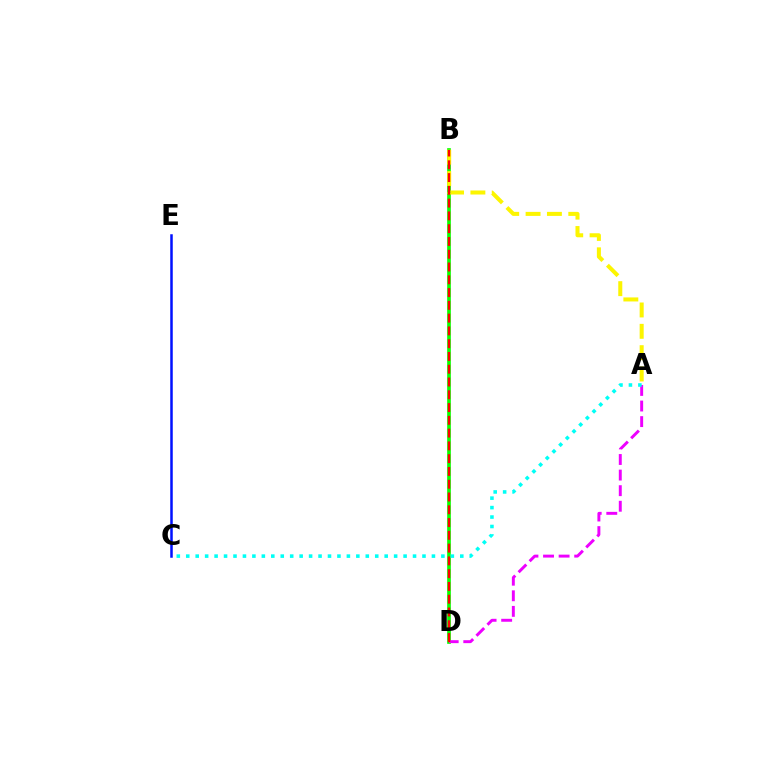{('B', 'D'): [{'color': '#08ff00', 'line_style': 'solid', 'thickness': 2.64}, {'color': '#ff0000', 'line_style': 'dashed', 'thickness': 1.74}], ('A', 'D'): [{'color': '#ee00ff', 'line_style': 'dashed', 'thickness': 2.12}], ('C', 'E'): [{'color': '#0010ff', 'line_style': 'solid', 'thickness': 1.8}], ('A', 'B'): [{'color': '#fcf500', 'line_style': 'dashed', 'thickness': 2.9}], ('A', 'C'): [{'color': '#00fff6', 'line_style': 'dotted', 'thickness': 2.57}]}